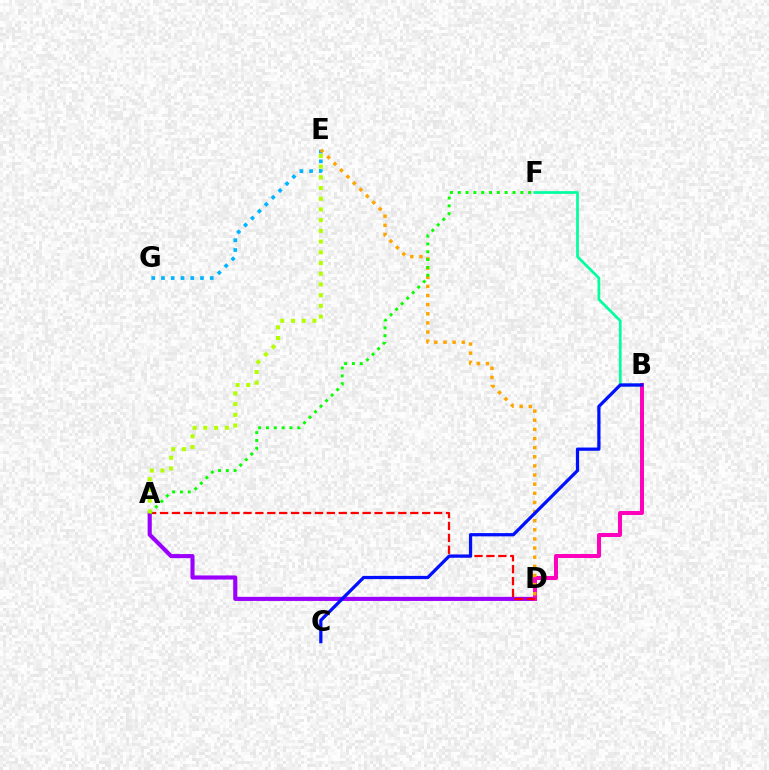{('A', 'D'): [{'color': '#9b00ff', 'line_style': 'solid', 'thickness': 2.96}, {'color': '#ff0000', 'line_style': 'dashed', 'thickness': 1.62}], ('E', 'G'): [{'color': '#00b5ff', 'line_style': 'dotted', 'thickness': 2.65}], ('B', 'F'): [{'color': '#00ff9d', 'line_style': 'solid', 'thickness': 1.95}], ('B', 'D'): [{'color': '#ff00bd', 'line_style': 'solid', 'thickness': 2.86}], ('D', 'E'): [{'color': '#ffa500', 'line_style': 'dotted', 'thickness': 2.48}], ('B', 'C'): [{'color': '#0010ff', 'line_style': 'solid', 'thickness': 2.33}], ('A', 'F'): [{'color': '#08ff00', 'line_style': 'dotted', 'thickness': 2.12}], ('A', 'E'): [{'color': '#b3ff00', 'line_style': 'dotted', 'thickness': 2.91}]}